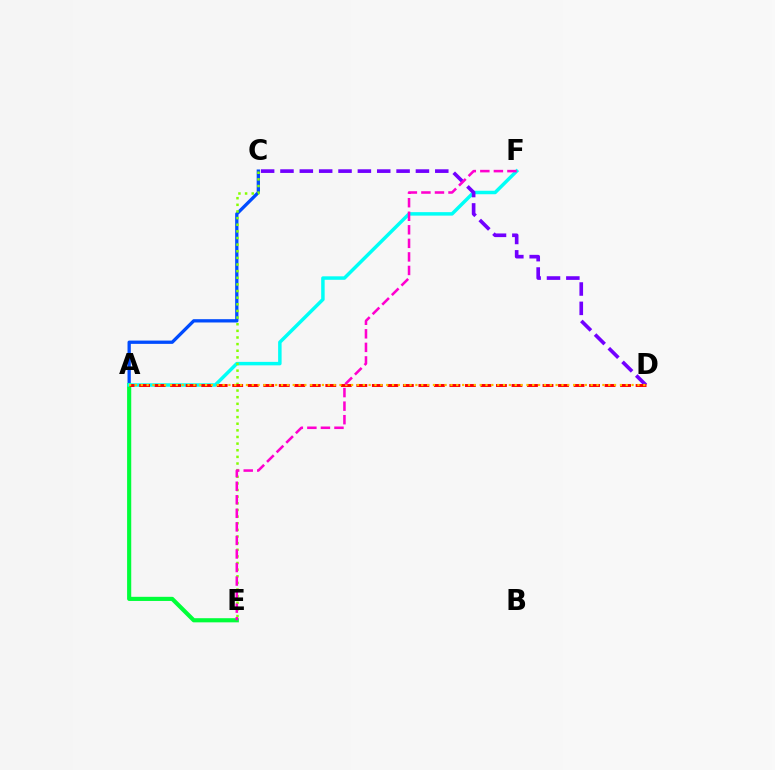{('A', 'C'): [{'color': '#004bff', 'line_style': 'solid', 'thickness': 2.37}], ('A', 'E'): [{'color': '#00ff39', 'line_style': 'solid', 'thickness': 2.98}], ('A', 'F'): [{'color': '#00fff6', 'line_style': 'solid', 'thickness': 2.51}], ('C', 'E'): [{'color': '#84ff00', 'line_style': 'dotted', 'thickness': 1.8}], ('C', 'D'): [{'color': '#7200ff', 'line_style': 'dashed', 'thickness': 2.63}], ('A', 'D'): [{'color': '#ff0000', 'line_style': 'dashed', 'thickness': 2.11}, {'color': '#ffbd00', 'line_style': 'dotted', 'thickness': 1.59}], ('E', 'F'): [{'color': '#ff00cf', 'line_style': 'dashed', 'thickness': 1.84}]}